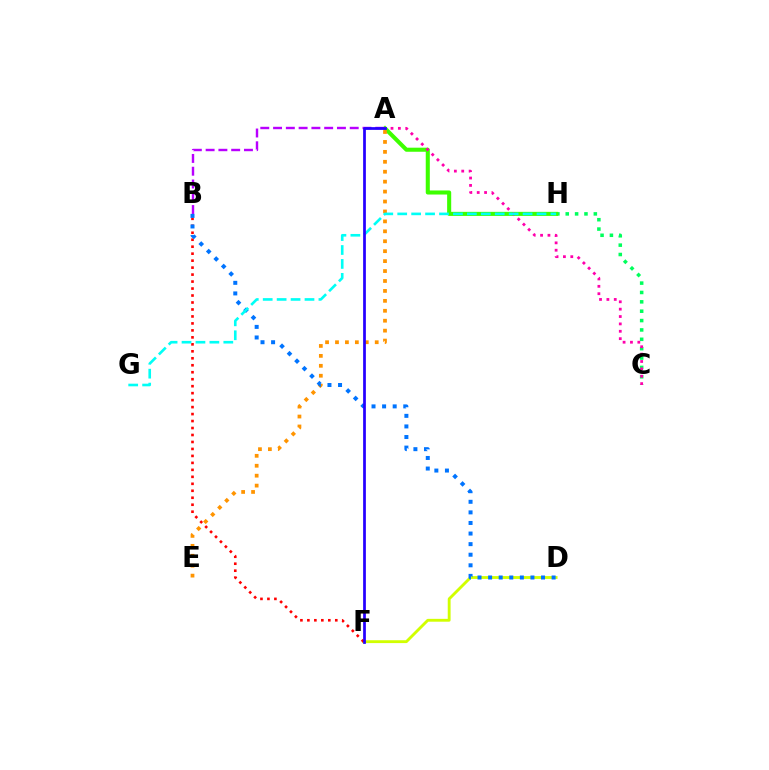{('C', 'H'): [{'color': '#00ff5c', 'line_style': 'dotted', 'thickness': 2.54}], ('D', 'F'): [{'color': '#d1ff00', 'line_style': 'solid', 'thickness': 2.05}], ('A', 'H'): [{'color': '#3dff00', 'line_style': 'solid', 'thickness': 2.93}], ('A', 'E'): [{'color': '#ff9400', 'line_style': 'dotted', 'thickness': 2.7}], ('A', 'C'): [{'color': '#ff00ac', 'line_style': 'dotted', 'thickness': 2.0}], ('A', 'B'): [{'color': '#b900ff', 'line_style': 'dashed', 'thickness': 1.74}], ('B', 'F'): [{'color': '#ff0000', 'line_style': 'dotted', 'thickness': 1.89}], ('B', 'D'): [{'color': '#0074ff', 'line_style': 'dotted', 'thickness': 2.88}], ('G', 'H'): [{'color': '#00fff6', 'line_style': 'dashed', 'thickness': 1.89}], ('A', 'F'): [{'color': '#2500ff', 'line_style': 'solid', 'thickness': 1.98}]}